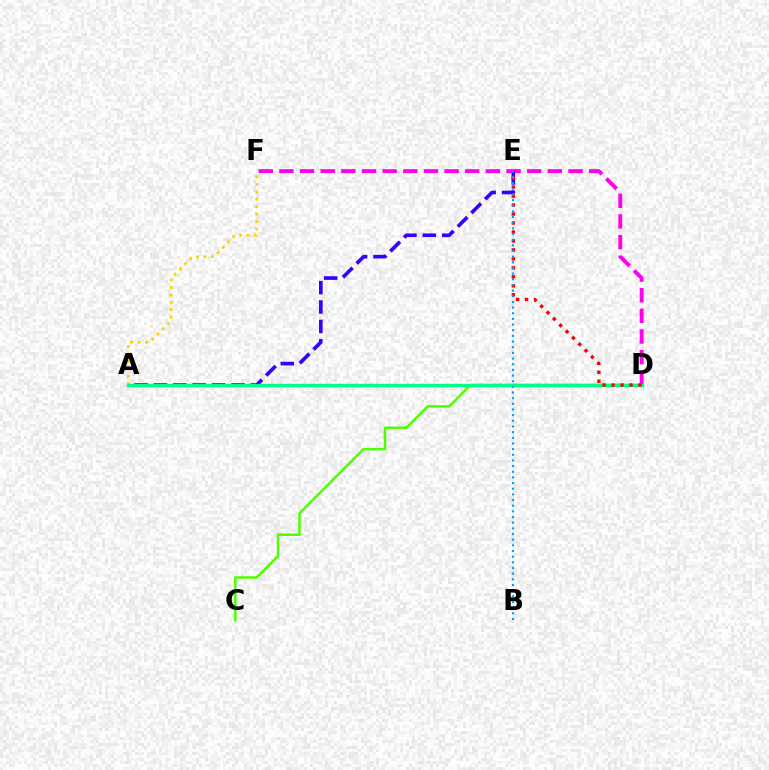{('C', 'D'): [{'color': '#4fff00', 'line_style': 'solid', 'thickness': 1.81}], ('D', 'F'): [{'color': '#ff00ed', 'line_style': 'dashed', 'thickness': 2.81}], ('A', 'F'): [{'color': '#ffd500', 'line_style': 'dotted', 'thickness': 2.02}], ('A', 'E'): [{'color': '#3700ff', 'line_style': 'dashed', 'thickness': 2.63}], ('A', 'D'): [{'color': '#00ff86', 'line_style': 'solid', 'thickness': 2.43}], ('D', 'E'): [{'color': '#ff0000', 'line_style': 'dotted', 'thickness': 2.44}], ('B', 'E'): [{'color': '#009eff', 'line_style': 'dotted', 'thickness': 1.54}]}